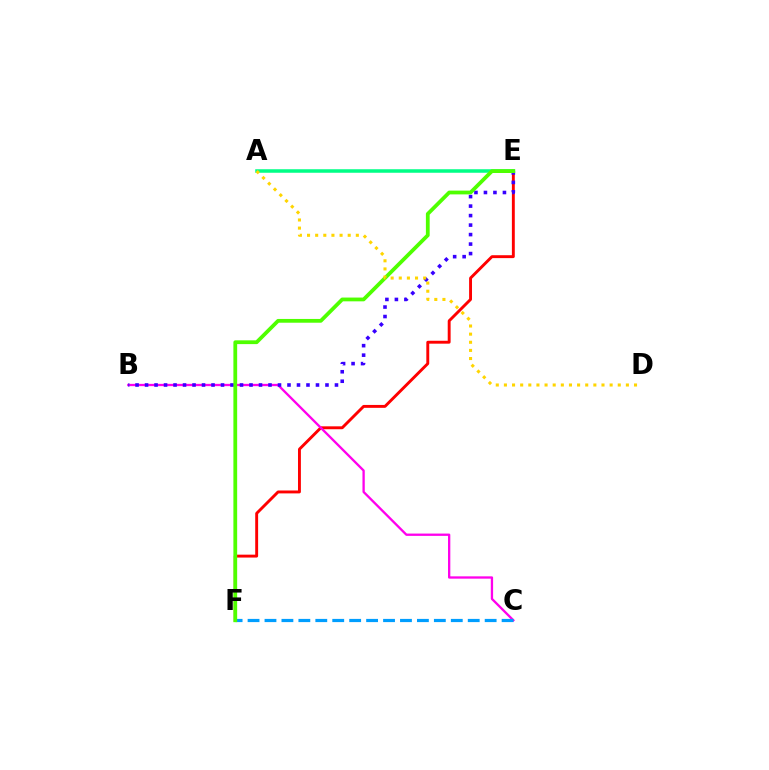{('E', 'F'): [{'color': '#ff0000', 'line_style': 'solid', 'thickness': 2.09}, {'color': '#4fff00', 'line_style': 'solid', 'thickness': 2.72}], ('B', 'C'): [{'color': '#ff00ed', 'line_style': 'solid', 'thickness': 1.66}], ('C', 'F'): [{'color': '#009eff', 'line_style': 'dashed', 'thickness': 2.3}], ('B', 'E'): [{'color': '#3700ff', 'line_style': 'dotted', 'thickness': 2.58}], ('A', 'E'): [{'color': '#00ff86', 'line_style': 'solid', 'thickness': 2.53}], ('A', 'D'): [{'color': '#ffd500', 'line_style': 'dotted', 'thickness': 2.21}]}